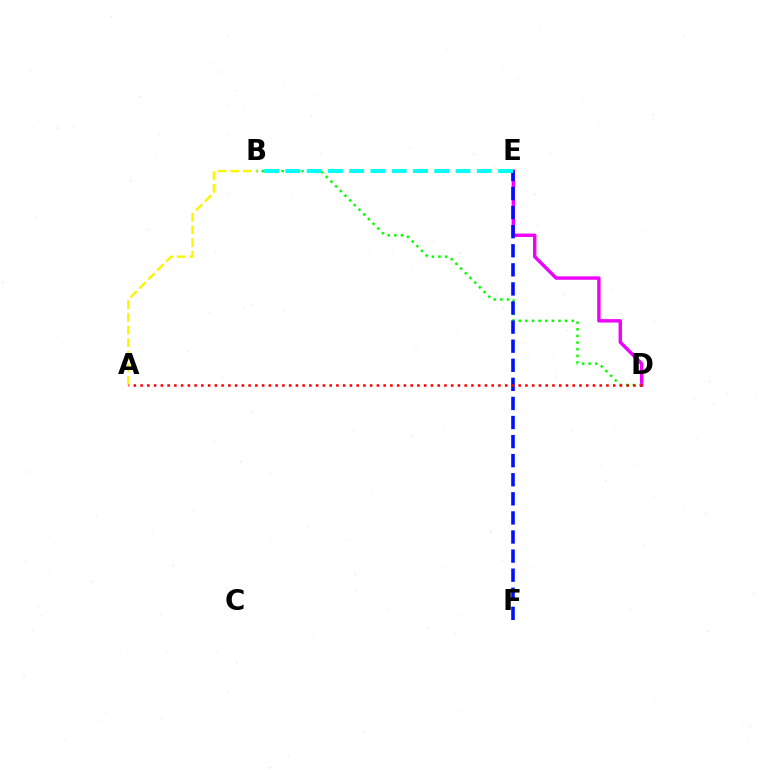{('A', 'B'): [{'color': '#fcf500', 'line_style': 'dashed', 'thickness': 1.72}], ('D', 'E'): [{'color': '#ee00ff', 'line_style': 'solid', 'thickness': 2.45}], ('B', 'D'): [{'color': '#08ff00', 'line_style': 'dotted', 'thickness': 1.8}], ('E', 'F'): [{'color': '#0010ff', 'line_style': 'dashed', 'thickness': 2.59}], ('A', 'D'): [{'color': '#ff0000', 'line_style': 'dotted', 'thickness': 1.83}], ('B', 'E'): [{'color': '#00fff6', 'line_style': 'dashed', 'thickness': 2.89}]}